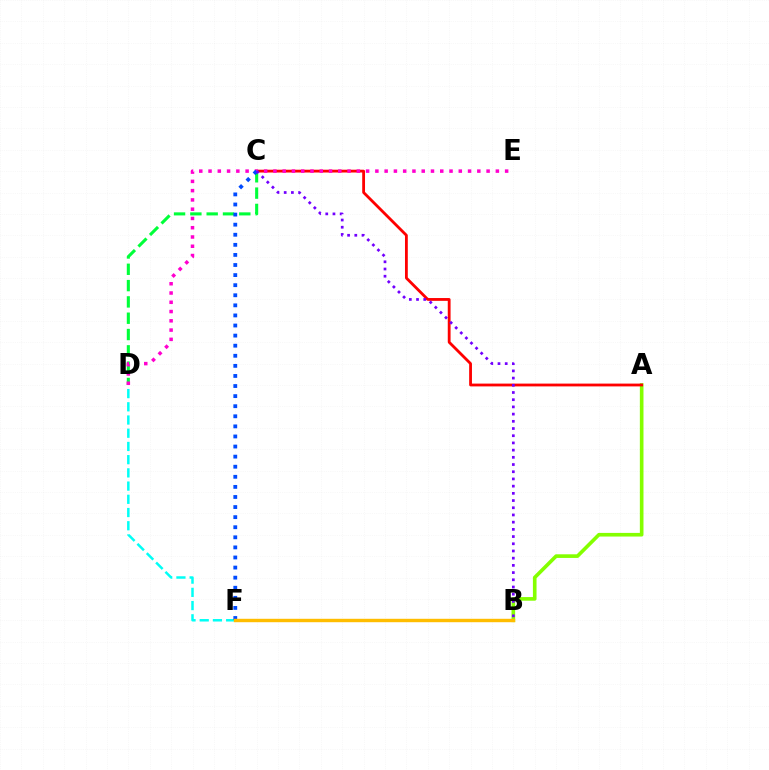{('D', 'F'): [{'color': '#00fff6', 'line_style': 'dashed', 'thickness': 1.8}], ('C', 'D'): [{'color': '#00ff39', 'line_style': 'dashed', 'thickness': 2.22}], ('A', 'B'): [{'color': '#84ff00', 'line_style': 'solid', 'thickness': 2.62}], ('A', 'C'): [{'color': '#ff0000', 'line_style': 'solid', 'thickness': 2.02}], ('D', 'E'): [{'color': '#ff00cf', 'line_style': 'dotted', 'thickness': 2.52}], ('C', 'F'): [{'color': '#004bff', 'line_style': 'dotted', 'thickness': 2.74}], ('B', 'C'): [{'color': '#7200ff', 'line_style': 'dotted', 'thickness': 1.96}], ('B', 'F'): [{'color': '#ffbd00', 'line_style': 'solid', 'thickness': 2.46}]}